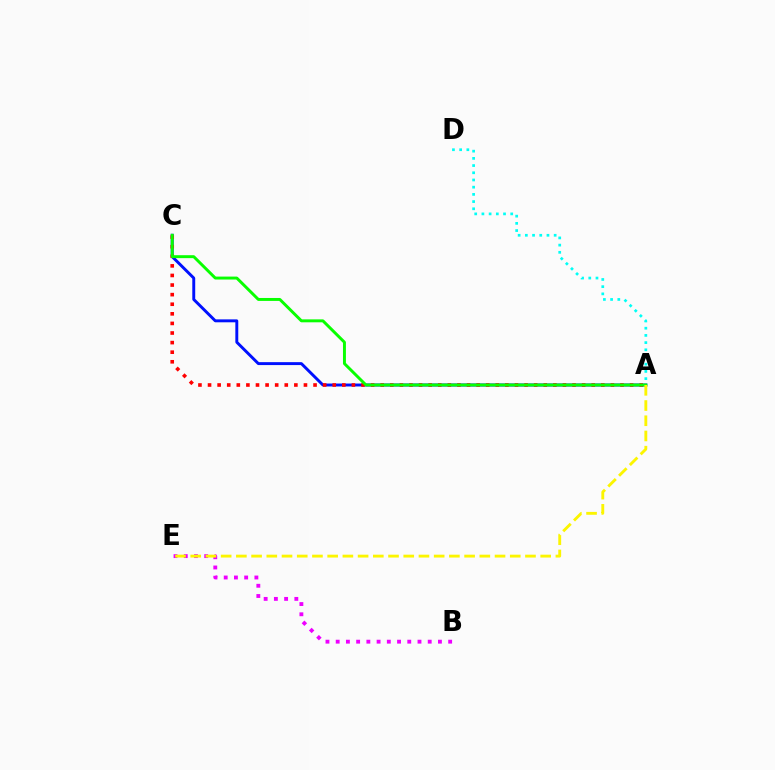{('A', 'D'): [{'color': '#00fff6', 'line_style': 'dotted', 'thickness': 1.96}], ('B', 'E'): [{'color': '#ee00ff', 'line_style': 'dotted', 'thickness': 2.78}], ('A', 'C'): [{'color': '#0010ff', 'line_style': 'solid', 'thickness': 2.11}, {'color': '#ff0000', 'line_style': 'dotted', 'thickness': 2.61}, {'color': '#08ff00', 'line_style': 'solid', 'thickness': 2.12}], ('A', 'E'): [{'color': '#fcf500', 'line_style': 'dashed', 'thickness': 2.07}]}